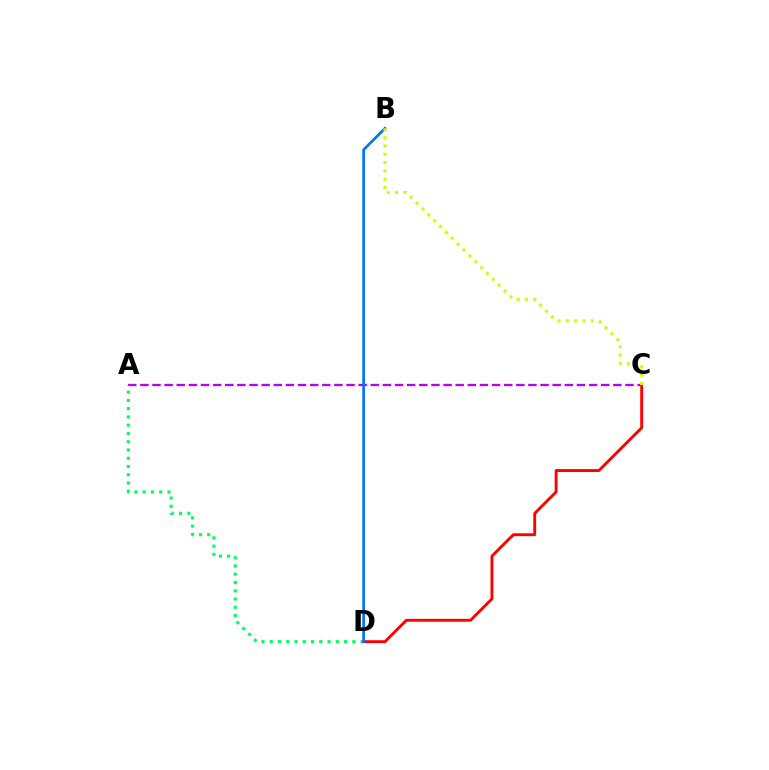{('A', 'C'): [{'color': '#b900ff', 'line_style': 'dashed', 'thickness': 1.65}], ('A', 'D'): [{'color': '#00ff5c', 'line_style': 'dotted', 'thickness': 2.24}], ('C', 'D'): [{'color': '#ff0000', 'line_style': 'solid', 'thickness': 2.08}], ('B', 'D'): [{'color': '#0074ff', 'line_style': 'solid', 'thickness': 1.94}], ('B', 'C'): [{'color': '#d1ff00', 'line_style': 'dotted', 'thickness': 2.25}]}